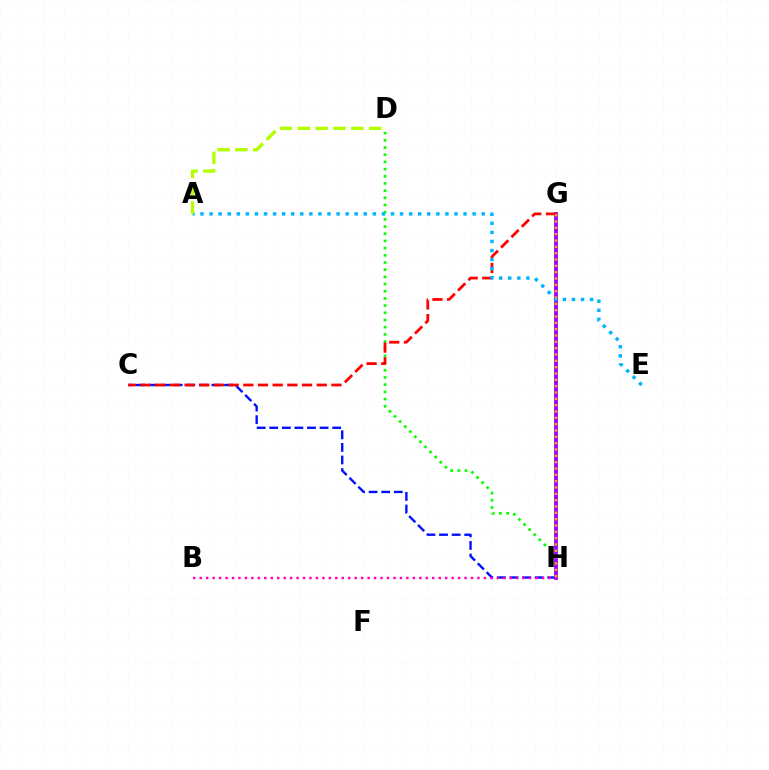{('G', 'H'): [{'color': '#00ff9d', 'line_style': 'solid', 'thickness': 1.58}, {'color': '#9b00ff', 'line_style': 'solid', 'thickness': 2.7}, {'color': '#ffa500', 'line_style': 'dotted', 'thickness': 1.72}], ('C', 'H'): [{'color': '#0010ff', 'line_style': 'dashed', 'thickness': 1.71}], ('D', 'H'): [{'color': '#08ff00', 'line_style': 'dotted', 'thickness': 1.95}], ('C', 'G'): [{'color': '#ff0000', 'line_style': 'dashed', 'thickness': 1.99}], ('A', 'E'): [{'color': '#00b5ff', 'line_style': 'dotted', 'thickness': 2.46}], ('B', 'H'): [{'color': '#ff00bd', 'line_style': 'dotted', 'thickness': 1.76}], ('A', 'D'): [{'color': '#b3ff00', 'line_style': 'dashed', 'thickness': 2.42}]}